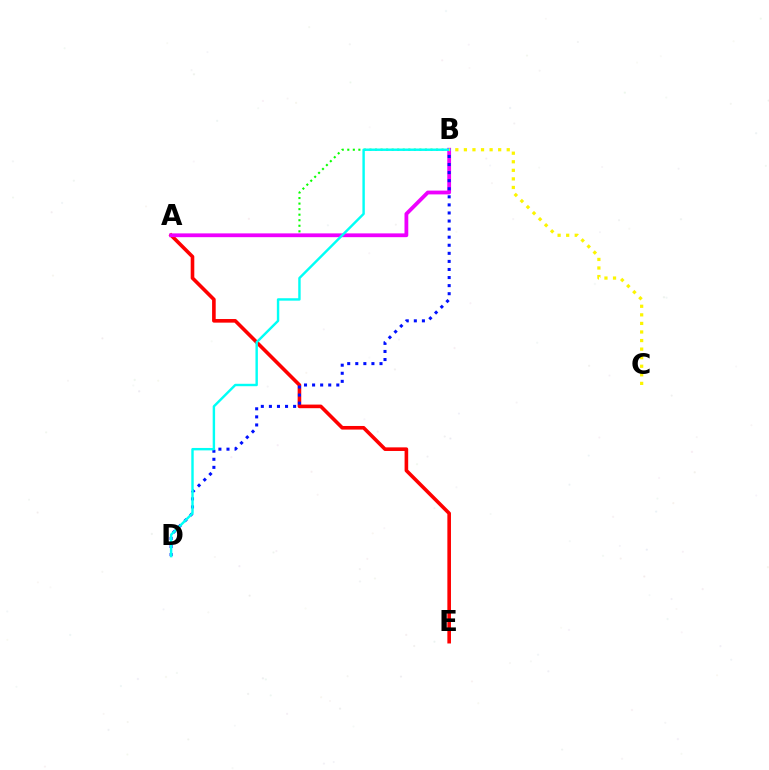{('A', 'E'): [{'color': '#ff0000', 'line_style': 'solid', 'thickness': 2.6}], ('A', 'B'): [{'color': '#08ff00', 'line_style': 'dotted', 'thickness': 1.51}, {'color': '#ee00ff', 'line_style': 'solid', 'thickness': 2.73}], ('B', 'D'): [{'color': '#0010ff', 'line_style': 'dotted', 'thickness': 2.19}, {'color': '#00fff6', 'line_style': 'solid', 'thickness': 1.74}], ('B', 'C'): [{'color': '#fcf500', 'line_style': 'dotted', 'thickness': 2.33}]}